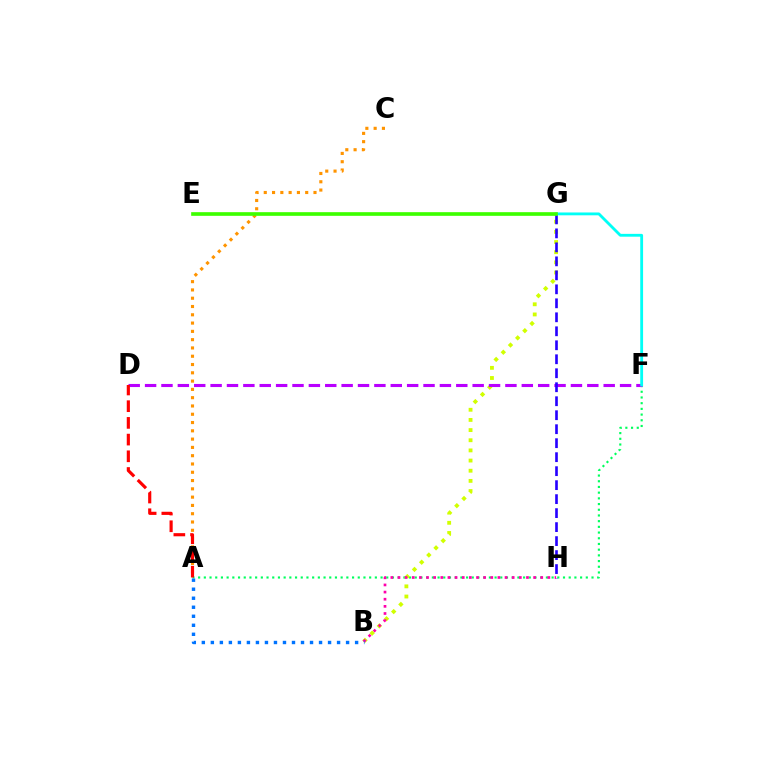{('A', 'F'): [{'color': '#00ff5c', 'line_style': 'dotted', 'thickness': 1.55}], ('A', 'C'): [{'color': '#ff9400', 'line_style': 'dotted', 'thickness': 2.25}], ('B', 'G'): [{'color': '#d1ff00', 'line_style': 'dotted', 'thickness': 2.76}], ('D', 'F'): [{'color': '#b900ff', 'line_style': 'dashed', 'thickness': 2.23}], ('G', 'H'): [{'color': '#2500ff', 'line_style': 'dashed', 'thickness': 1.9}], ('B', 'H'): [{'color': '#ff00ac', 'line_style': 'dotted', 'thickness': 1.94}], ('F', 'G'): [{'color': '#00fff6', 'line_style': 'solid', 'thickness': 2.04}], ('A', 'B'): [{'color': '#0074ff', 'line_style': 'dotted', 'thickness': 2.45}], ('E', 'G'): [{'color': '#3dff00', 'line_style': 'solid', 'thickness': 2.63}], ('A', 'D'): [{'color': '#ff0000', 'line_style': 'dashed', 'thickness': 2.27}]}